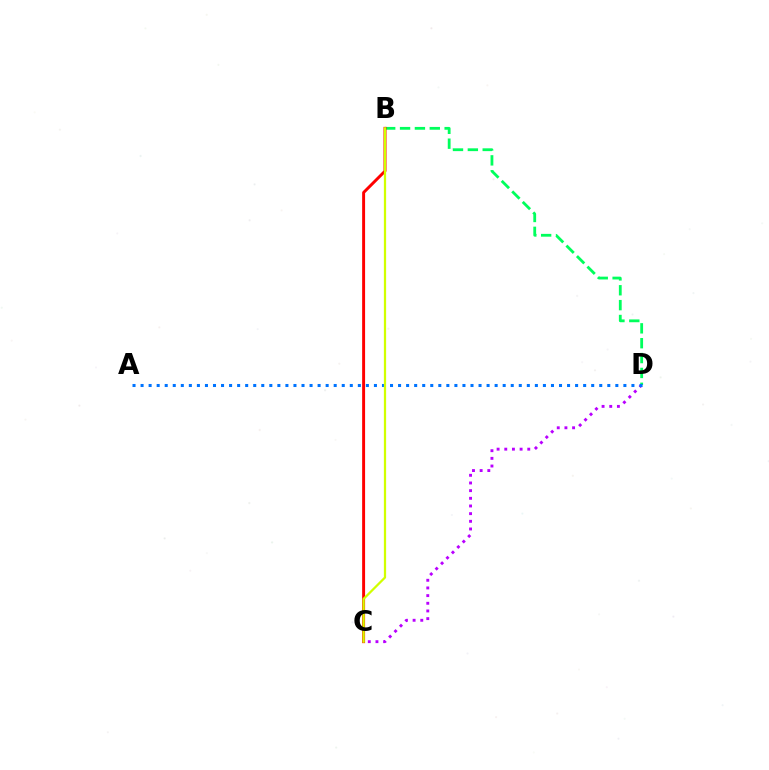{('B', 'D'): [{'color': '#00ff5c', 'line_style': 'dashed', 'thickness': 2.02}], ('C', 'D'): [{'color': '#b900ff', 'line_style': 'dotted', 'thickness': 2.08}], ('B', 'C'): [{'color': '#ff0000', 'line_style': 'solid', 'thickness': 2.12}, {'color': '#d1ff00', 'line_style': 'solid', 'thickness': 1.62}], ('A', 'D'): [{'color': '#0074ff', 'line_style': 'dotted', 'thickness': 2.19}]}